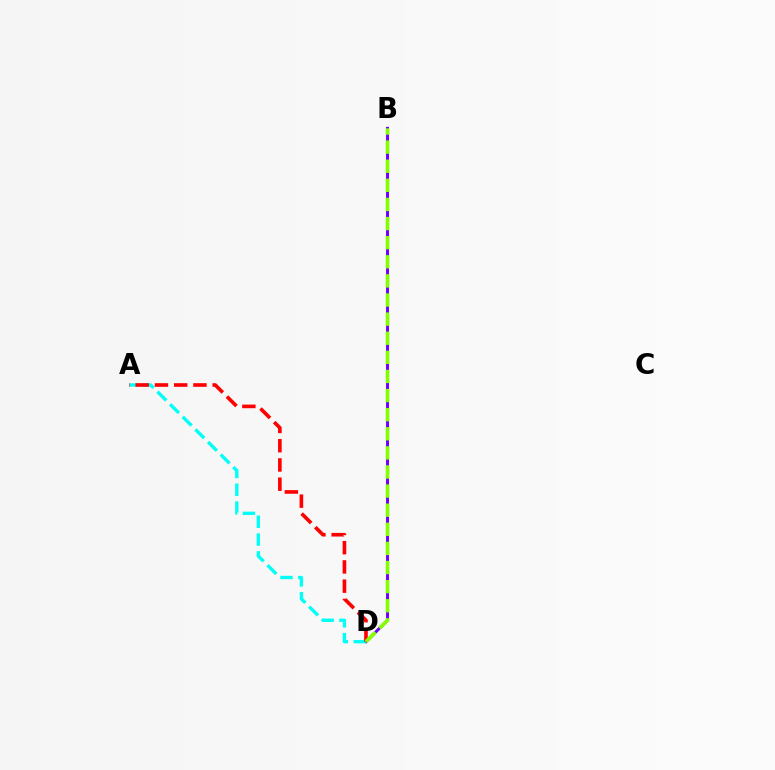{('B', 'D'): [{'color': '#7200ff', 'line_style': 'solid', 'thickness': 2.13}, {'color': '#84ff00', 'line_style': 'dashed', 'thickness': 2.6}], ('A', 'D'): [{'color': '#00fff6', 'line_style': 'dashed', 'thickness': 2.42}, {'color': '#ff0000', 'line_style': 'dashed', 'thickness': 2.61}]}